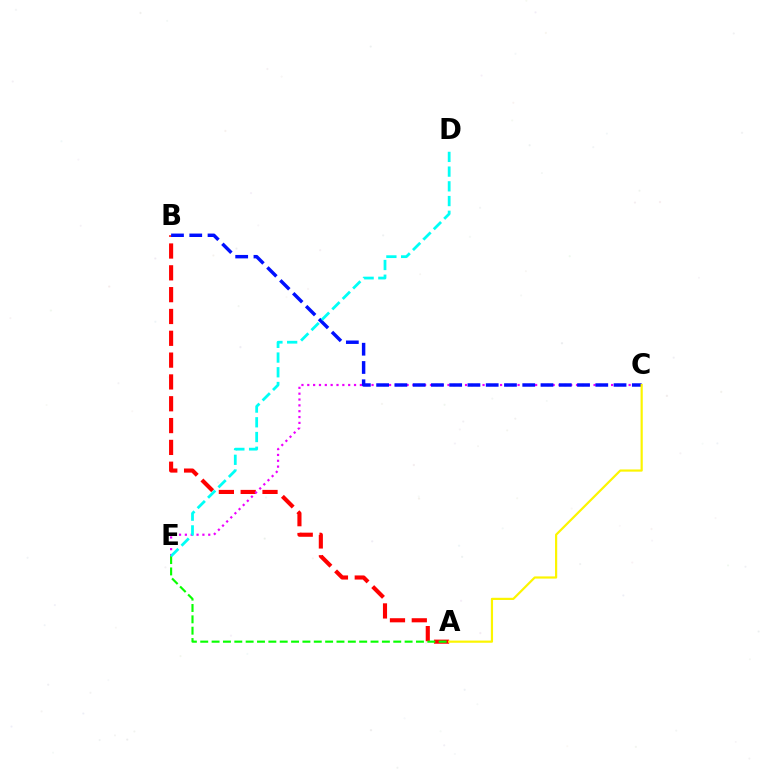{('A', 'B'): [{'color': '#ff0000', 'line_style': 'dashed', 'thickness': 2.96}], ('A', 'E'): [{'color': '#08ff00', 'line_style': 'dashed', 'thickness': 1.54}], ('C', 'E'): [{'color': '#ee00ff', 'line_style': 'dotted', 'thickness': 1.59}], ('B', 'C'): [{'color': '#0010ff', 'line_style': 'dashed', 'thickness': 2.48}], ('A', 'C'): [{'color': '#fcf500', 'line_style': 'solid', 'thickness': 1.58}], ('D', 'E'): [{'color': '#00fff6', 'line_style': 'dashed', 'thickness': 2.0}]}